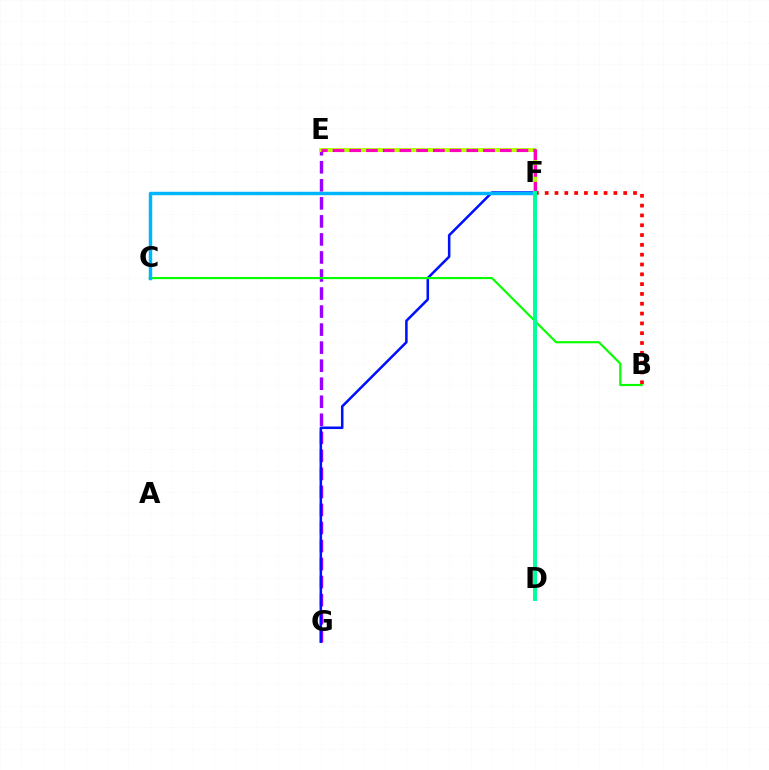{('E', 'G'): [{'color': '#9b00ff', 'line_style': 'dashed', 'thickness': 2.45}], ('E', 'F'): [{'color': '#b3ff00', 'line_style': 'solid', 'thickness': 2.82}, {'color': '#ff00bd', 'line_style': 'dashed', 'thickness': 2.27}], ('B', 'F'): [{'color': '#ff0000', 'line_style': 'dotted', 'thickness': 2.67}], ('D', 'F'): [{'color': '#ffa500', 'line_style': 'dotted', 'thickness': 2.75}, {'color': '#00ff9d', 'line_style': 'solid', 'thickness': 2.83}], ('F', 'G'): [{'color': '#0010ff', 'line_style': 'solid', 'thickness': 1.83}], ('B', 'C'): [{'color': '#08ff00', 'line_style': 'solid', 'thickness': 1.55}], ('C', 'F'): [{'color': '#00b5ff', 'line_style': 'solid', 'thickness': 2.49}]}